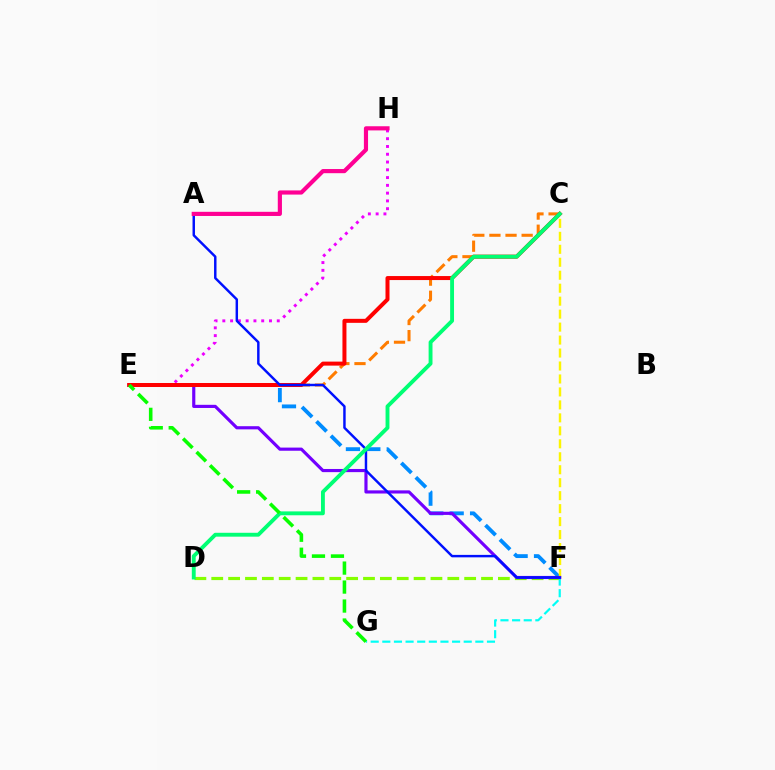{('E', 'F'): [{'color': '#008cff', 'line_style': 'dashed', 'thickness': 2.77}, {'color': '#7200ff', 'line_style': 'solid', 'thickness': 2.27}], ('C', 'F'): [{'color': '#fcf500', 'line_style': 'dashed', 'thickness': 1.76}], ('D', 'F'): [{'color': '#84ff00', 'line_style': 'dashed', 'thickness': 2.29}], ('F', 'G'): [{'color': '#00fff6', 'line_style': 'dashed', 'thickness': 1.58}], ('C', 'E'): [{'color': '#ff7c00', 'line_style': 'dashed', 'thickness': 2.19}, {'color': '#ff0000', 'line_style': 'solid', 'thickness': 2.88}], ('E', 'H'): [{'color': '#ee00ff', 'line_style': 'dotted', 'thickness': 2.11}], ('A', 'F'): [{'color': '#0010ff', 'line_style': 'solid', 'thickness': 1.76}], ('A', 'H'): [{'color': '#ff0094', 'line_style': 'solid', 'thickness': 2.99}], ('C', 'D'): [{'color': '#00ff74', 'line_style': 'solid', 'thickness': 2.79}], ('E', 'G'): [{'color': '#08ff00', 'line_style': 'dashed', 'thickness': 2.58}]}